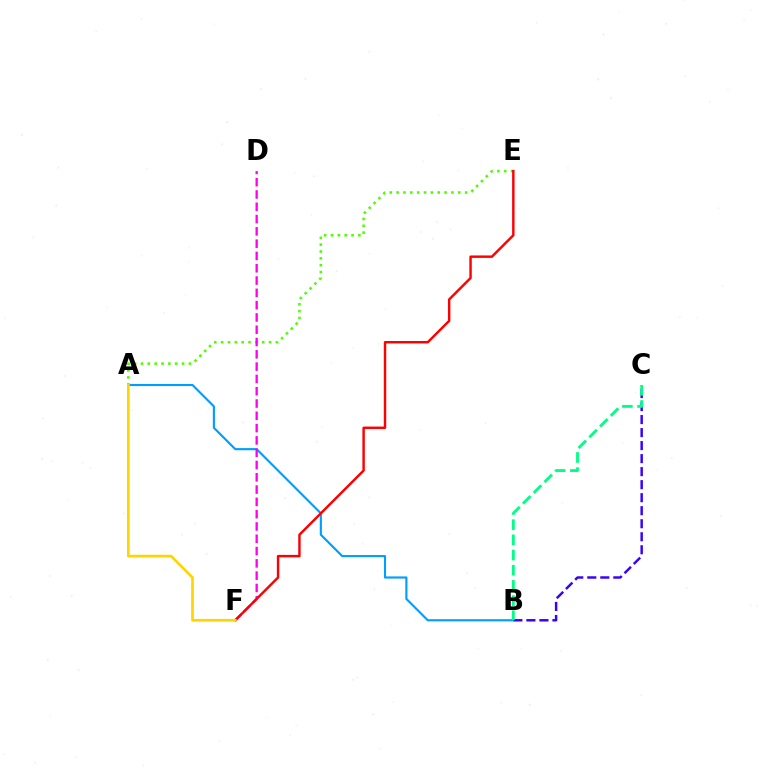{('A', 'B'): [{'color': '#009eff', 'line_style': 'solid', 'thickness': 1.54}], ('A', 'E'): [{'color': '#4fff00', 'line_style': 'dotted', 'thickness': 1.86}], ('D', 'F'): [{'color': '#ff00ed', 'line_style': 'dashed', 'thickness': 1.67}], ('B', 'C'): [{'color': '#3700ff', 'line_style': 'dashed', 'thickness': 1.77}, {'color': '#00ff86', 'line_style': 'dashed', 'thickness': 2.06}], ('E', 'F'): [{'color': '#ff0000', 'line_style': 'solid', 'thickness': 1.75}], ('A', 'F'): [{'color': '#ffd500', 'line_style': 'solid', 'thickness': 1.93}]}